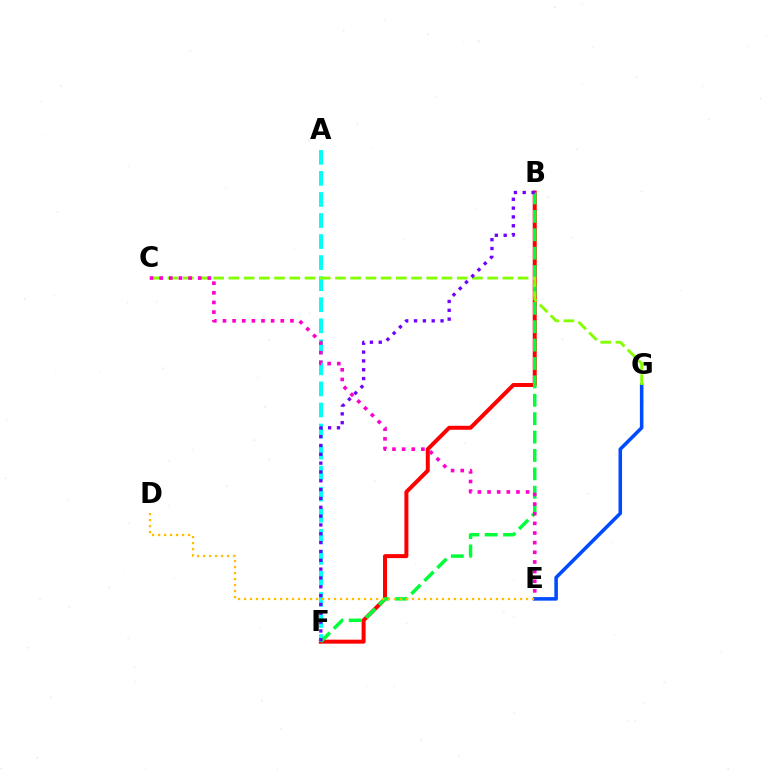{('B', 'F'): [{'color': '#ff0000', 'line_style': 'solid', 'thickness': 2.86}, {'color': '#00ff39', 'line_style': 'dashed', 'thickness': 2.5}, {'color': '#7200ff', 'line_style': 'dotted', 'thickness': 2.4}], ('A', 'F'): [{'color': '#00fff6', 'line_style': 'dashed', 'thickness': 2.86}], ('E', 'G'): [{'color': '#004bff', 'line_style': 'solid', 'thickness': 2.55}], ('C', 'G'): [{'color': '#84ff00', 'line_style': 'dashed', 'thickness': 2.07}], ('C', 'E'): [{'color': '#ff00cf', 'line_style': 'dotted', 'thickness': 2.62}], ('D', 'E'): [{'color': '#ffbd00', 'line_style': 'dotted', 'thickness': 1.63}]}